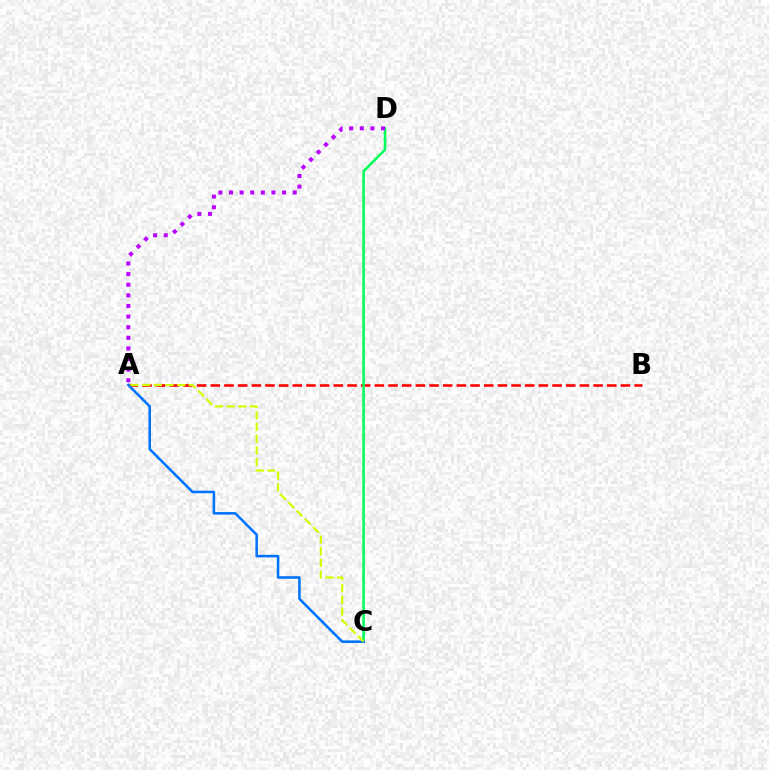{('A', 'B'): [{'color': '#ff0000', 'line_style': 'dashed', 'thickness': 1.86}], ('C', 'D'): [{'color': '#00ff5c', 'line_style': 'solid', 'thickness': 1.84}], ('A', 'C'): [{'color': '#0074ff', 'line_style': 'solid', 'thickness': 1.85}, {'color': '#d1ff00', 'line_style': 'dashed', 'thickness': 1.58}], ('A', 'D'): [{'color': '#b900ff', 'line_style': 'dotted', 'thickness': 2.88}]}